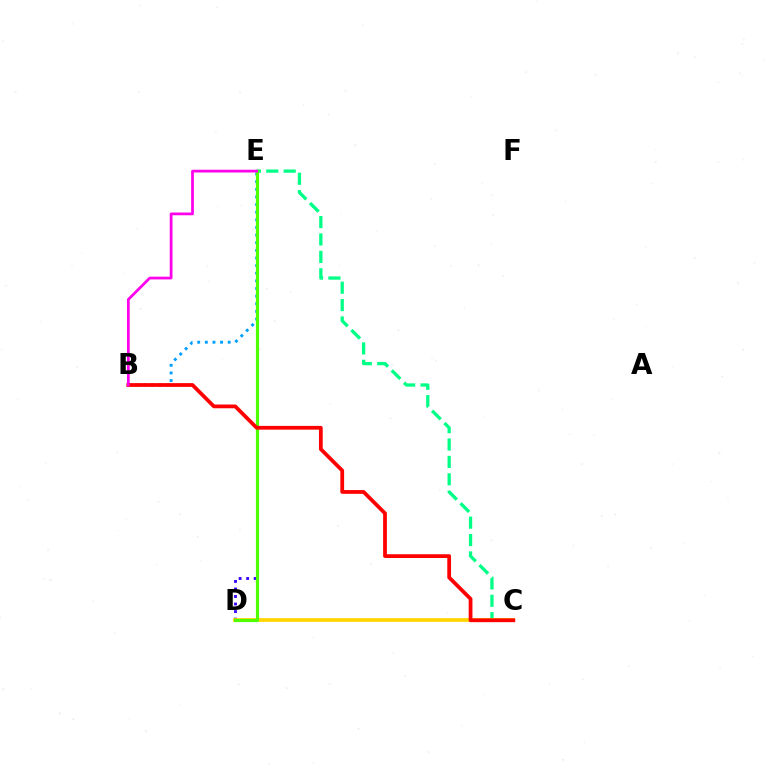{('B', 'E'): [{'color': '#009eff', 'line_style': 'dotted', 'thickness': 2.07}, {'color': '#ff00ed', 'line_style': 'solid', 'thickness': 1.97}], ('D', 'E'): [{'color': '#3700ff', 'line_style': 'dotted', 'thickness': 2.05}, {'color': '#4fff00', 'line_style': 'solid', 'thickness': 2.28}], ('C', 'E'): [{'color': '#00ff86', 'line_style': 'dashed', 'thickness': 2.36}], ('C', 'D'): [{'color': '#ffd500', 'line_style': 'solid', 'thickness': 2.71}], ('B', 'C'): [{'color': '#ff0000', 'line_style': 'solid', 'thickness': 2.71}]}